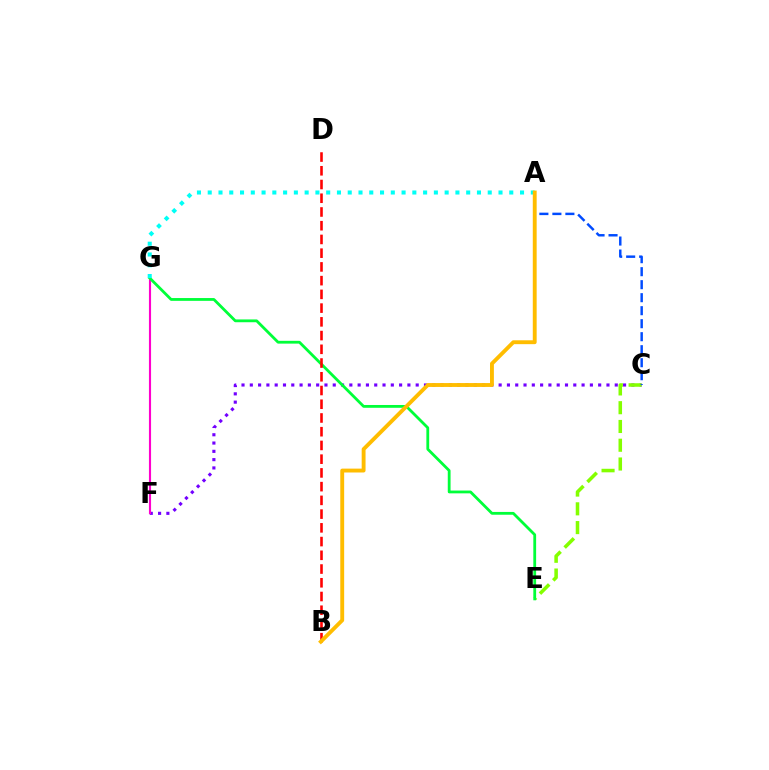{('C', 'F'): [{'color': '#7200ff', 'line_style': 'dotted', 'thickness': 2.25}], ('F', 'G'): [{'color': '#ff00cf', 'line_style': 'solid', 'thickness': 1.53}], ('C', 'E'): [{'color': '#84ff00', 'line_style': 'dashed', 'thickness': 2.55}], ('A', 'C'): [{'color': '#004bff', 'line_style': 'dashed', 'thickness': 1.77}], ('E', 'G'): [{'color': '#00ff39', 'line_style': 'solid', 'thickness': 2.01}], ('A', 'G'): [{'color': '#00fff6', 'line_style': 'dotted', 'thickness': 2.93}], ('B', 'D'): [{'color': '#ff0000', 'line_style': 'dashed', 'thickness': 1.87}], ('A', 'B'): [{'color': '#ffbd00', 'line_style': 'solid', 'thickness': 2.79}]}